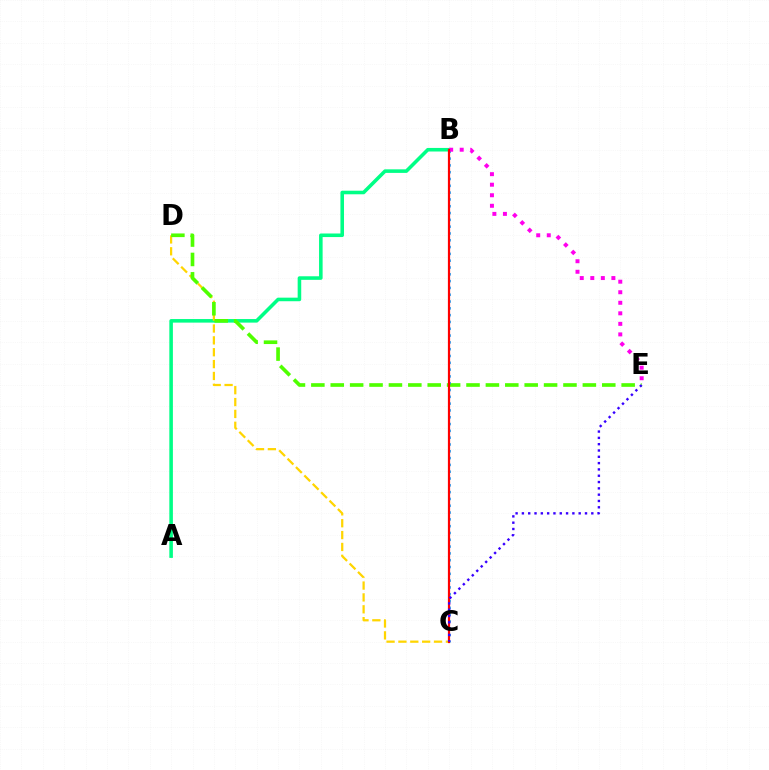{('A', 'B'): [{'color': '#00ff86', 'line_style': 'solid', 'thickness': 2.57}], ('C', 'D'): [{'color': '#ffd500', 'line_style': 'dashed', 'thickness': 1.61}], ('D', 'E'): [{'color': '#4fff00', 'line_style': 'dashed', 'thickness': 2.63}], ('B', 'C'): [{'color': '#009eff', 'line_style': 'dotted', 'thickness': 1.85}, {'color': '#ff0000', 'line_style': 'solid', 'thickness': 1.59}], ('B', 'E'): [{'color': '#ff00ed', 'line_style': 'dotted', 'thickness': 2.86}], ('C', 'E'): [{'color': '#3700ff', 'line_style': 'dotted', 'thickness': 1.71}]}